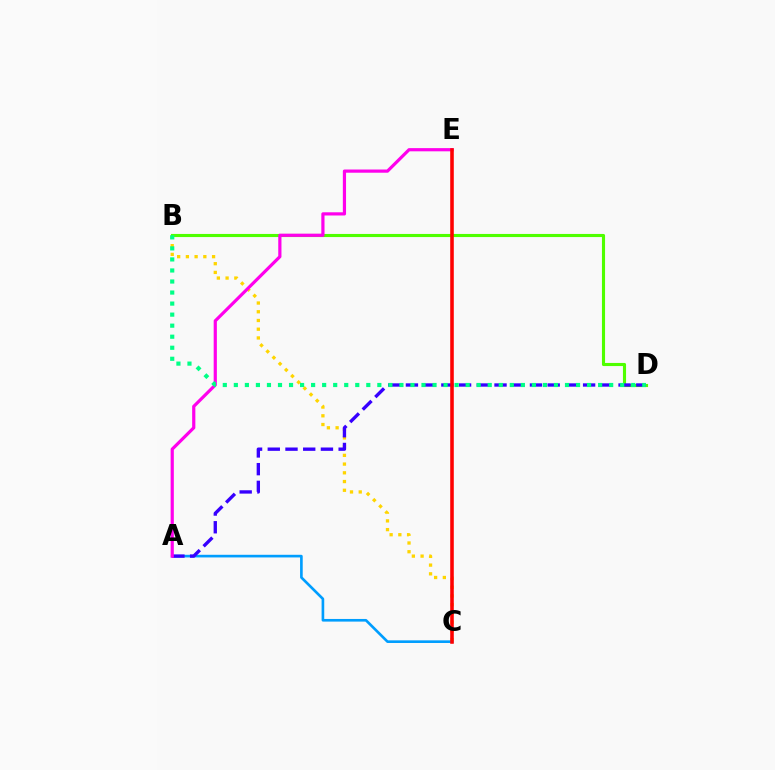{('B', 'C'): [{'color': '#ffd500', 'line_style': 'dotted', 'thickness': 2.37}], ('A', 'C'): [{'color': '#009eff', 'line_style': 'solid', 'thickness': 1.9}], ('B', 'D'): [{'color': '#4fff00', 'line_style': 'solid', 'thickness': 2.25}, {'color': '#00ff86', 'line_style': 'dotted', 'thickness': 3.0}], ('A', 'D'): [{'color': '#3700ff', 'line_style': 'dashed', 'thickness': 2.41}], ('A', 'E'): [{'color': '#ff00ed', 'line_style': 'solid', 'thickness': 2.3}], ('C', 'E'): [{'color': '#ff0000', 'line_style': 'solid', 'thickness': 2.57}]}